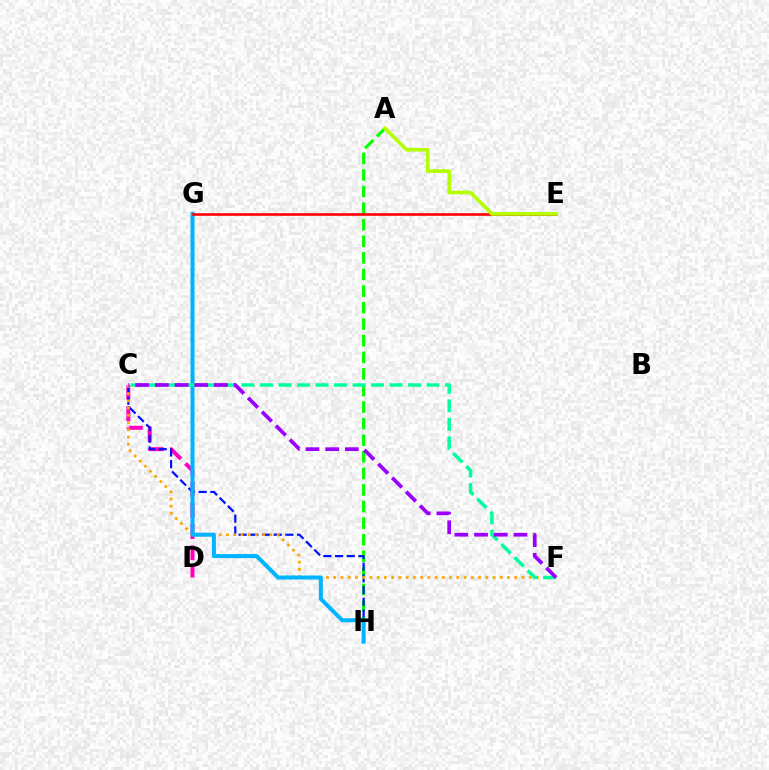{('A', 'H'): [{'color': '#08ff00', 'line_style': 'dashed', 'thickness': 2.25}], ('C', 'D'): [{'color': '#ff00bd', 'line_style': 'dashed', 'thickness': 2.88}], ('C', 'H'): [{'color': '#0010ff', 'line_style': 'dashed', 'thickness': 1.59}], ('C', 'F'): [{'color': '#ffa500', 'line_style': 'dotted', 'thickness': 1.97}, {'color': '#00ff9d', 'line_style': 'dashed', 'thickness': 2.51}, {'color': '#9b00ff', 'line_style': 'dashed', 'thickness': 2.67}], ('G', 'H'): [{'color': '#00b5ff', 'line_style': 'solid', 'thickness': 2.9}], ('E', 'G'): [{'color': '#ff0000', 'line_style': 'solid', 'thickness': 1.88}], ('A', 'E'): [{'color': '#b3ff00', 'line_style': 'solid', 'thickness': 2.59}]}